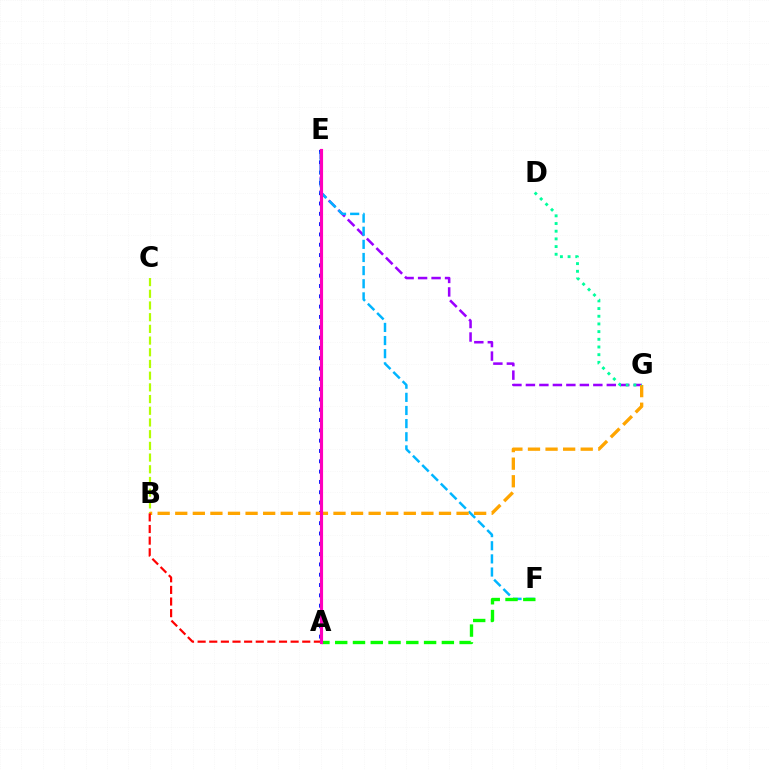{('B', 'C'): [{'color': '#b3ff00', 'line_style': 'dashed', 'thickness': 1.59}], ('E', 'G'): [{'color': '#9b00ff', 'line_style': 'dashed', 'thickness': 1.83}], ('A', 'E'): [{'color': '#0010ff', 'line_style': 'dotted', 'thickness': 2.8}, {'color': '#ff00bd', 'line_style': 'solid', 'thickness': 2.26}], ('E', 'F'): [{'color': '#00b5ff', 'line_style': 'dashed', 'thickness': 1.78}], ('A', 'F'): [{'color': '#08ff00', 'line_style': 'dashed', 'thickness': 2.41}], ('B', 'G'): [{'color': '#ffa500', 'line_style': 'dashed', 'thickness': 2.39}], ('A', 'B'): [{'color': '#ff0000', 'line_style': 'dashed', 'thickness': 1.58}], ('D', 'G'): [{'color': '#00ff9d', 'line_style': 'dotted', 'thickness': 2.09}]}